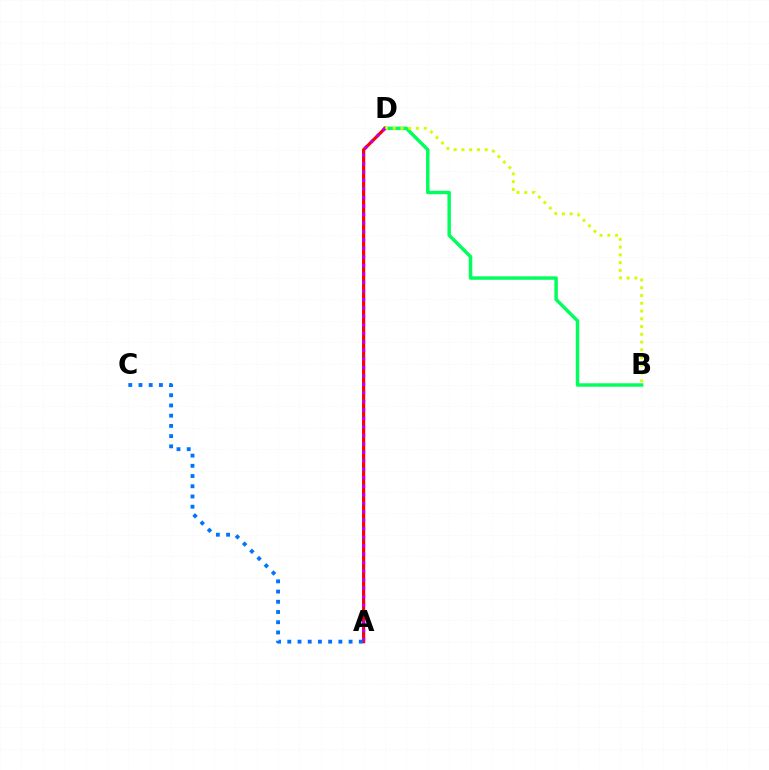{('B', 'D'): [{'color': '#00ff5c', 'line_style': 'solid', 'thickness': 2.48}, {'color': '#d1ff00', 'line_style': 'dotted', 'thickness': 2.11}], ('A', 'D'): [{'color': '#ff0000', 'line_style': 'solid', 'thickness': 2.29}, {'color': '#b900ff', 'line_style': 'dotted', 'thickness': 2.31}], ('A', 'C'): [{'color': '#0074ff', 'line_style': 'dotted', 'thickness': 2.78}]}